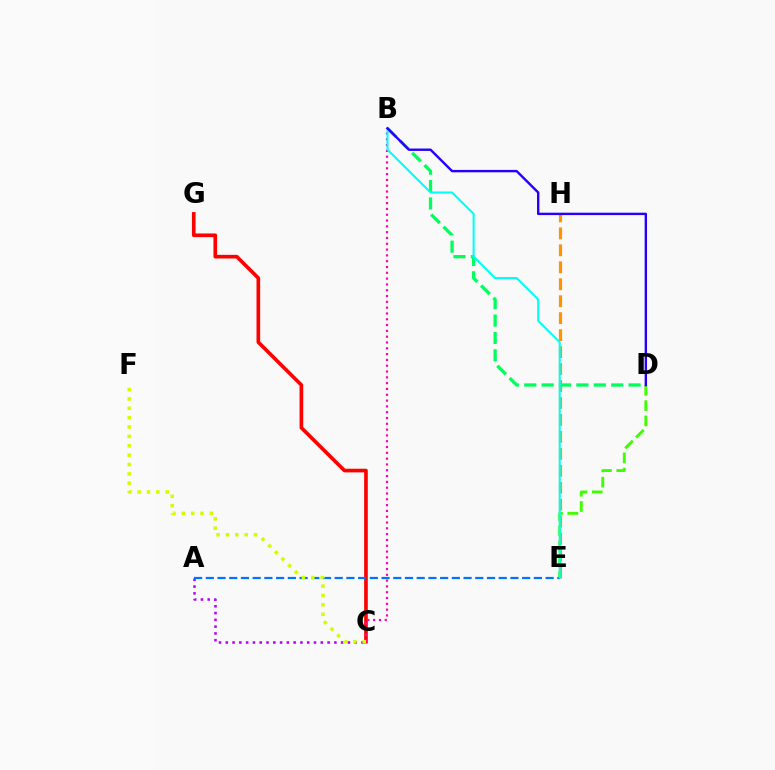{('E', 'H'): [{'color': '#ff9400', 'line_style': 'dashed', 'thickness': 2.3}], ('D', 'E'): [{'color': '#3dff00', 'line_style': 'dashed', 'thickness': 2.08}], ('A', 'C'): [{'color': '#b900ff', 'line_style': 'dotted', 'thickness': 1.84}], ('C', 'G'): [{'color': '#ff0000', 'line_style': 'solid', 'thickness': 2.63}], ('B', 'C'): [{'color': '#ff00ac', 'line_style': 'dotted', 'thickness': 1.58}], ('A', 'E'): [{'color': '#0074ff', 'line_style': 'dashed', 'thickness': 1.59}], ('B', 'D'): [{'color': '#00ff5c', 'line_style': 'dashed', 'thickness': 2.36}, {'color': '#2500ff', 'line_style': 'solid', 'thickness': 1.72}], ('B', 'E'): [{'color': '#00fff6', 'line_style': 'solid', 'thickness': 1.5}], ('C', 'F'): [{'color': '#d1ff00', 'line_style': 'dotted', 'thickness': 2.54}]}